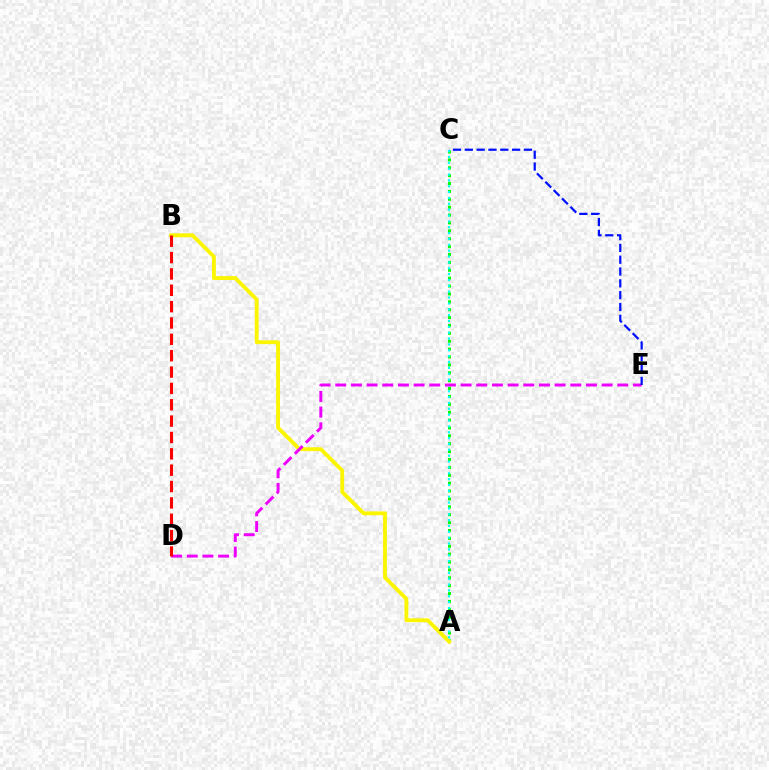{('A', 'C'): [{'color': '#08ff00', 'line_style': 'dotted', 'thickness': 2.14}, {'color': '#00fff6', 'line_style': 'dotted', 'thickness': 1.59}], ('A', 'B'): [{'color': '#fcf500', 'line_style': 'solid', 'thickness': 2.76}], ('D', 'E'): [{'color': '#ee00ff', 'line_style': 'dashed', 'thickness': 2.13}], ('B', 'D'): [{'color': '#ff0000', 'line_style': 'dashed', 'thickness': 2.22}], ('C', 'E'): [{'color': '#0010ff', 'line_style': 'dashed', 'thickness': 1.61}]}